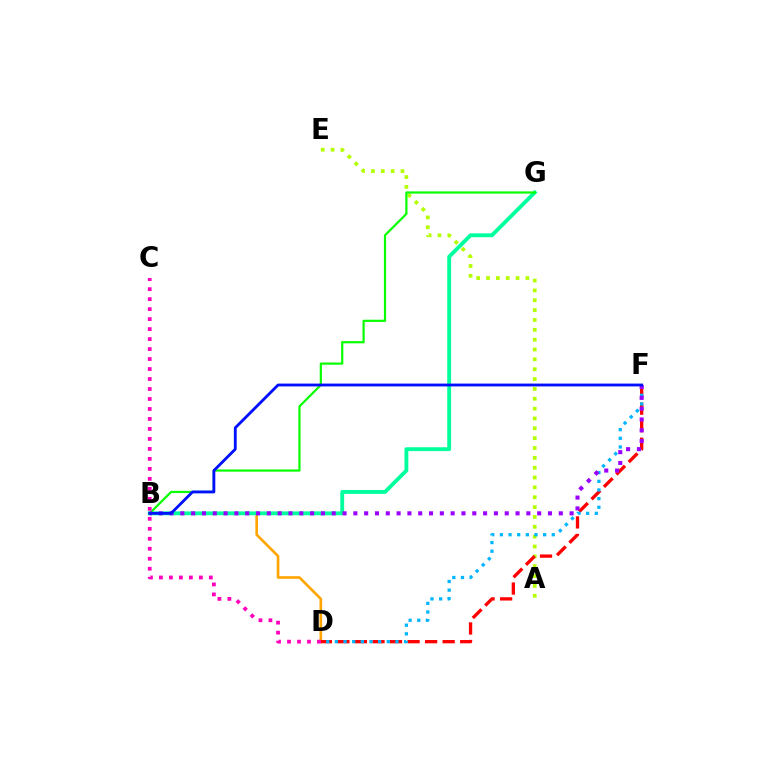{('B', 'D'): [{'color': '#ffa500', 'line_style': 'solid', 'thickness': 1.9}], ('B', 'G'): [{'color': '#00ff9d', 'line_style': 'solid', 'thickness': 2.78}, {'color': '#08ff00', 'line_style': 'solid', 'thickness': 1.59}], ('A', 'E'): [{'color': '#b3ff00', 'line_style': 'dotted', 'thickness': 2.68}], ('D', 'F'): [{'color': '#ff0000', 'line_style': 'dashed', 'thickness': 2.38}, {'color': '#00b5ff', 'line_style': 'dotted', 'thickness': 2.35}], ('B', 'F'): [{'color': '#9b00ff', 'line_style': 'dotted', 'thickness': 2.94}, {'color': '#0010ff', 'line_style': 'solid', 'thickness': 2.03}], ('C', 'D'): [{'color': '#ff00bd', 'line_style': 'dotted', 'thickness': 2.71}]}